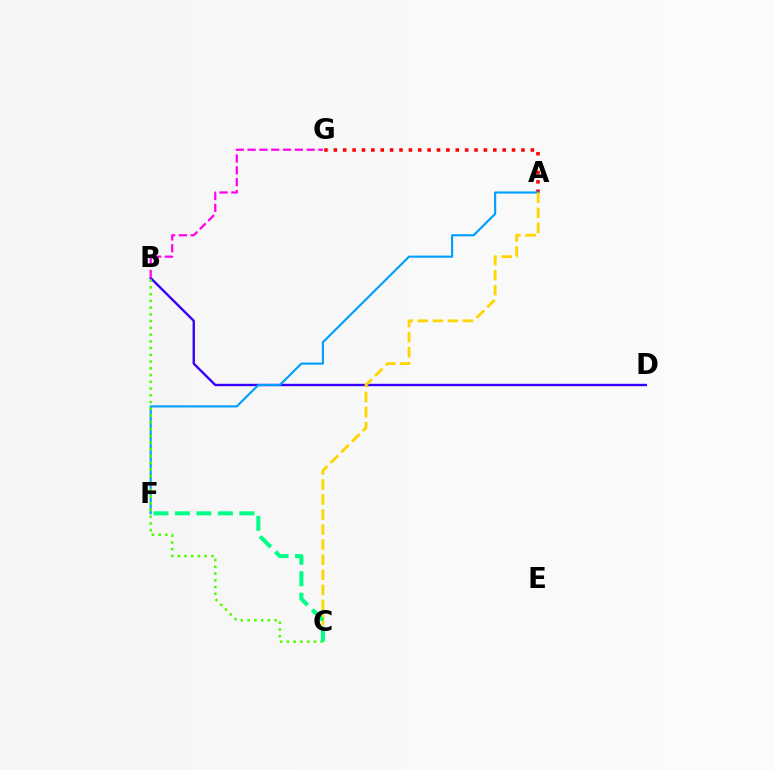{('A', 'G'): [{'color': '#ff0000', 'line_style': 'dotted', 'thickness': 2.55}], ('B', 'D'): [{'color': '#3700ff', 'line_style': 'solid', 'thickness': 1.71}], ('A', 'F'): [{'color': '#009eff', 'line_style': 'solid', 'thickness': 1.54}], ('A', 'C'): [{'color': '#ffd500', 'line_style': 'dashed', 'thickness': 2.05}], ('B', 'C'): [{'color': '#4fff00', 'line_style': 'dotted', 'thickness': 1.83}], ('C', 'F'): [{'color': '#00ff86', 'line_style': 'dashed', 'thickness': 2.92}], ('B', 'G'): [{'color': '#ff00ed', 'line_style': 'dashed', 'thickness': 1.6}]}